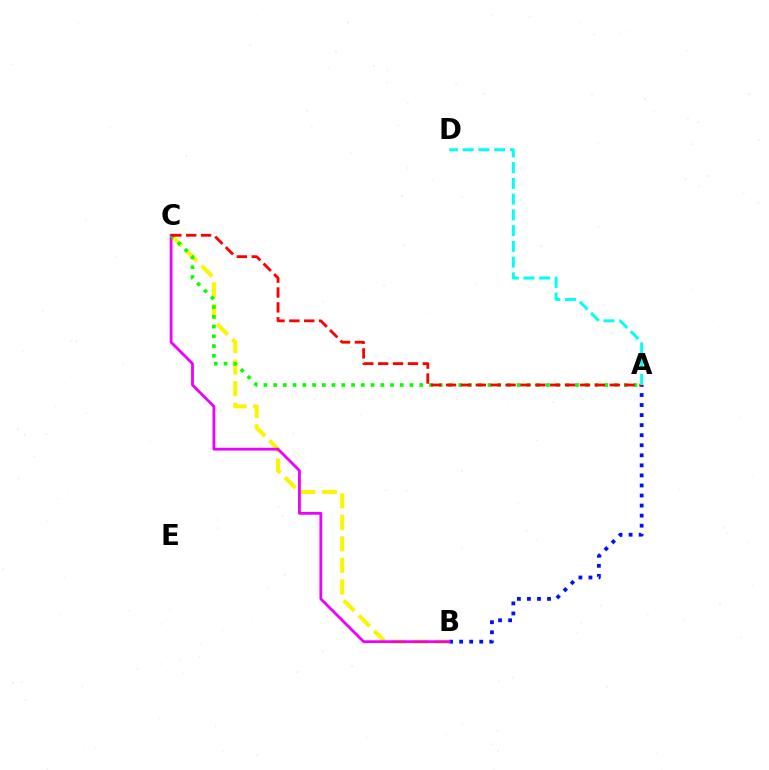{('B', 'C'): [{'color': '#fcf500', 'line_style': 'dashed', 'thickness': 2.93}, {'color': '#ee00ff', 'line_style': 'solid', 'thickness': 2.02}], ('A', 'B'): [{'color': '#0010ff', 'line_style': 'dotted', 'thickness': 2.73}], ('A', 'C'): [{'color': '#08ff00', 'line_style': 'dotted', 'thickness': 2.65}, {'color': '#ff0000', 'line_style': 'dashed', 'thickness': 2.02}], ('A', 'D'): [{'color': '#00fff6', 'line_style': 'dashed', 'thickness': 2.14}]}